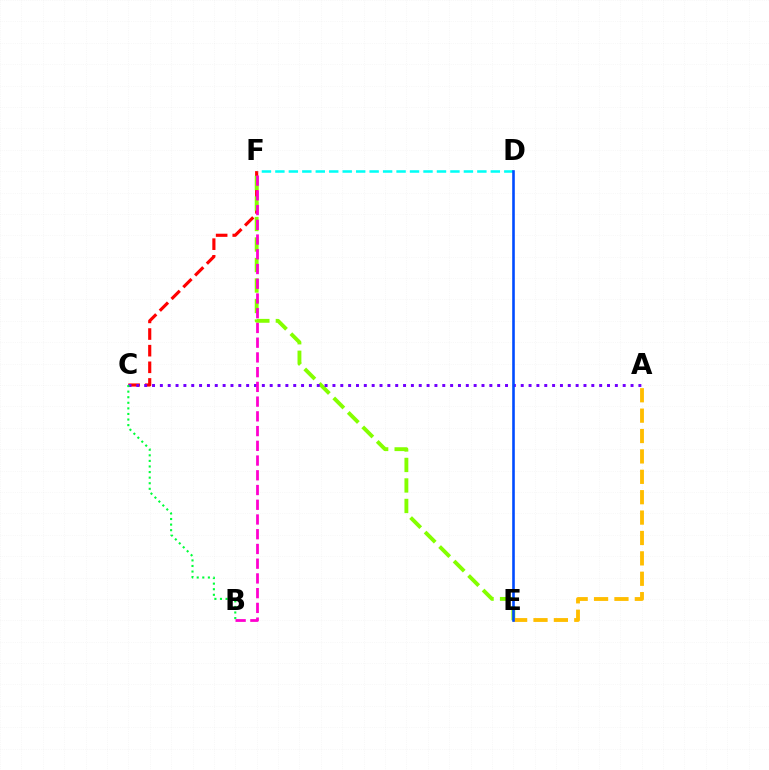{('C', 'F'): [{'color': '#ff0000', 'line_style': 'dashed', 'thickness': 2.26}], ('D', 'F'): [{'color': '#00fff6', 'line_style': 'dashed', 'thickness': 1.83}], ('E', 'F'): [{'color': '#84ff00', 'line_style': 'dashed', 'thickness': 2.78}], ('A', 'E'): [{'color': '#ffbd00', 'line_style': 'dashed', 'thickness': 2.77}], ('A', 'C'): [{'color': '#7200ff', 'line_style': 'dotted', 'thickness': 2.13}], ('D', 'E'): [{'color': '#004bff', 'line_style': 'solid', 'thickness': 1.88}], ('B', 'C'): [{'color': '#00ff39', 'line_style': 'dotted', 'thickness': 1.52}], ('B', 'F'): [{'color': '#ff00cf', 'line_style': 'dashed', 'thickness': 2.0}]}